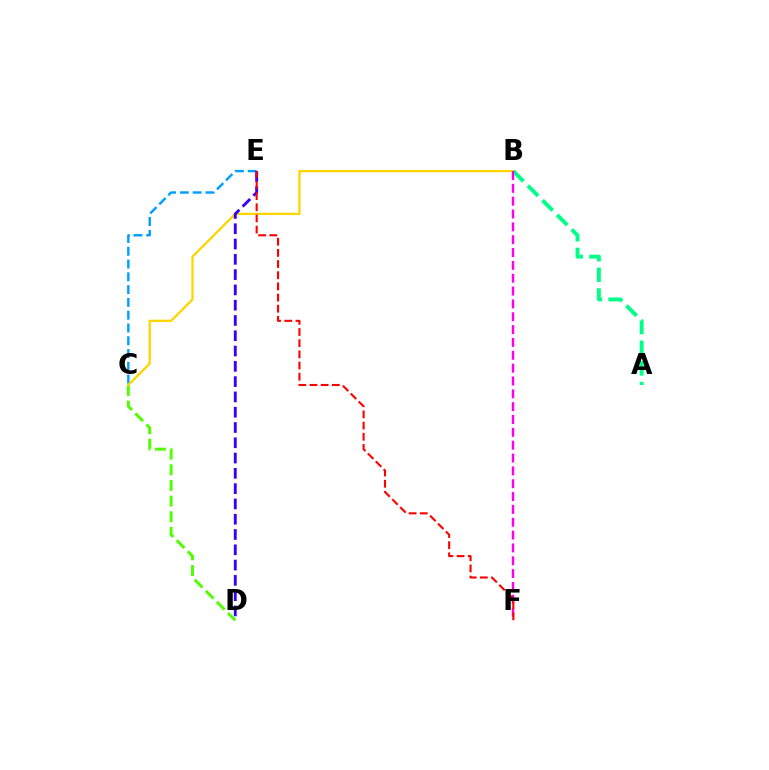{('C', 'D'): [{'color': '#4fff00', 'line_style': 'dashed', 'thickness': 2.13}], ('C', 'E'): [{'color': '#009eff', 'line_style': 'dashed', 'thickness': 1.74}], ('B', 'C'): [{'color': '#ffd500', 'line_style': 'solid', 'thickness': 1.66}], ('A', 'B'): [{'color': '#00ff86', 'line_style': 'dashed', 'thickness': 2.8}], ('B', 'F'): [{'color': '#ff00ed', 'line_style': 'dashed', 'thickness': 1.74}], ('D', 'E'): [{'color': '#3700ff', 'line_style': 'dashed', 'thickness': 2.08}], ('E', 'F'): [{'color': '#ff0000', 'line_style': 'dashed', 'thickness': 1.52}]}